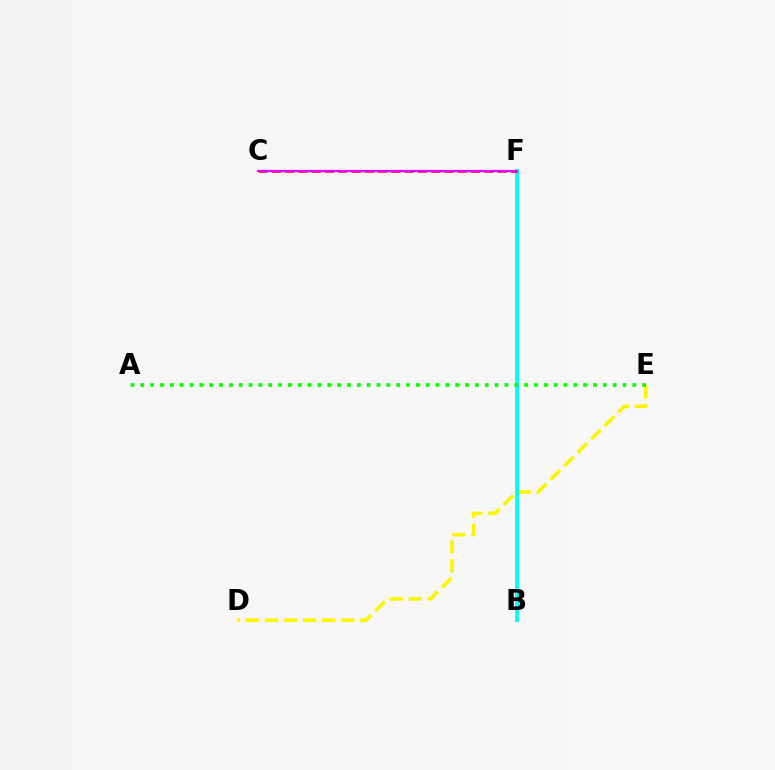{('B', 'F'): [{'color': '#0010ff', 'line_style': 'dotted', 'thickness': 2.11}, {'color': '#00fff6', 'line_style': 'solid', 'thickness': 2.79}], ('D', 'E'): [{'color': '#fcf500', 'line_style': 'dashed', 'thickness': 2.59}], ('C', 'F'): [{'color': '#ff0000', 'line_style': 'dashed', 'thickness': 1.8}, {'color': '#ee00ff', 'line_style': 'solid', 'thickness': 1.57}], ('A', 'E'): [{'color': '#08ff00', 'line_style': 'dotted', 'thickness': 2.67}]}